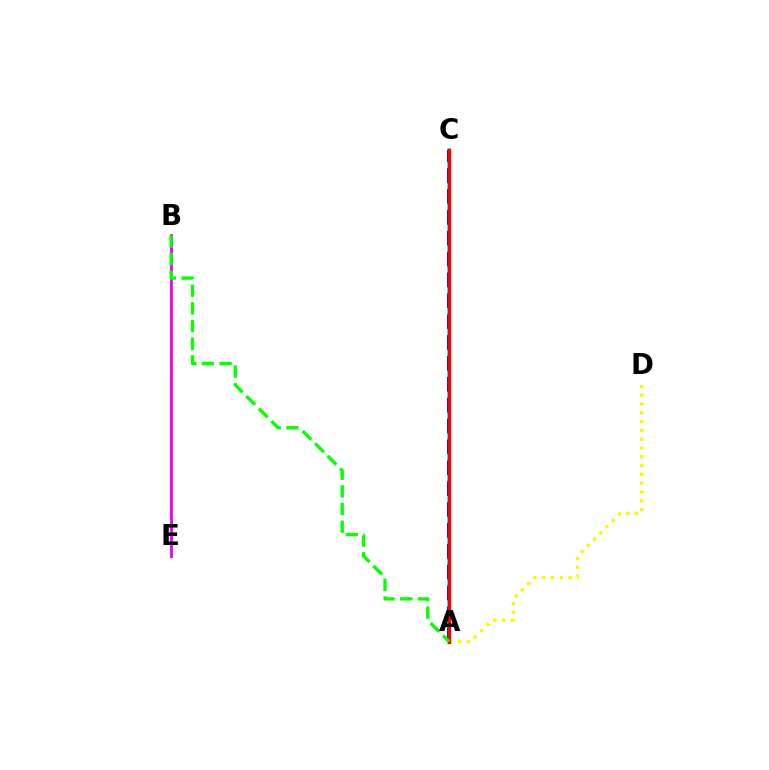{('A', 'C'): [{'color': '#00fff6', 'line_style': 'solid', 'thickness': 2.64}, {'color': '#0010ff', 'line_style': 'dashed', 'thickness': 2.84}, {'color': '#ff0000', 'line_style': 'solid', 'thickness': 2.36}], ('A', 'D'): [{'color': '#fcf500', 'line_style': 'dotted', 'thickness': 2.39}], ('B', 'E'): [{'color': '#ee00ff', 'line_style': 'solid', 'thickness': 2.05}], ('A', 'B'): [{'color': '#08ff00', 'line_style': 'dashed', 'thickness': 2.4}]}